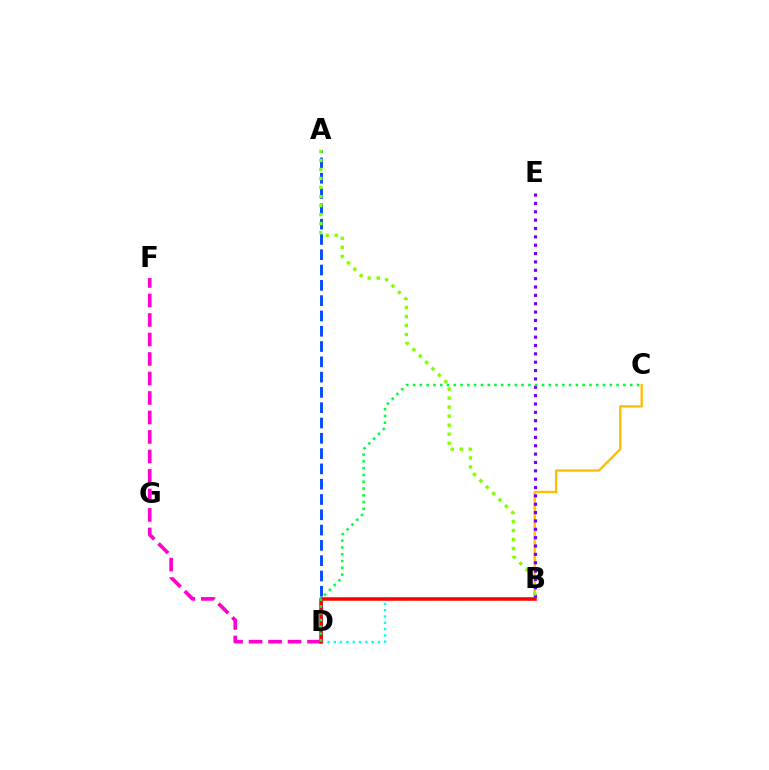{('D', 'F'): [{'color': '#ff00cf', 'line_style': 'dashed', 'thickness': 2.65}], ('B', 'C'): [{'color': '#ffbd00', 'line_style': 'solid', 'thickness': 1.67}], ('A', 'D'): [{'color': '#004bff', 'line_style': 'dashed', 'thickness': 2.08}], ('B', 'D'): [{'color': '#00fff6', 'line_style': 'dotted', 'thickness': 1.71}, {'color': '#ff0000', 'line_style': 'solid', 'thickness': 2.54}], ('B', 'E'): [{'color': '#7200ff', 'line_style': 'dotted', 'thickness': 2.27}], ('A', 'B'): [{'color': '#84ff00', 'line_style': 'dotted', 'thickness': 2.45}], ('C', 'D'): [{'color': '#00ff39', 'line_style': 'dotted', 'thickness': 1.84}]}